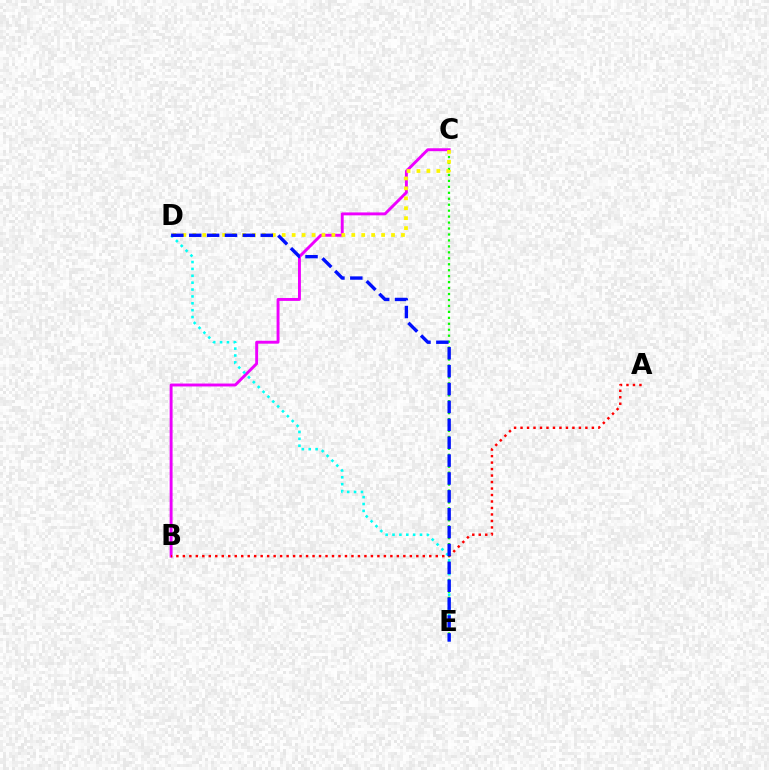{('C', 'E'): [{'color': '#08ff00', 'line_style': 'dotted', 'thickness': 1.62}], ('B', 'C'): [{'color': '#ee00ff', 'line_style': 'solid', 'thickness': 2.1}], ('C', 'D'): [{'color': '#fcf500', 'line_style': 'dotted', 'thickness': 2.7}], ('A', 'B'): [{'color': '#ff0000', 'line_style': 'dotted', 'thickness': 1.76}], ('D', 'E'): [{'color': '#00fff6', 'line_style': 'dotted', 'thickness': 1.87}, {'color': '#0010ff', 'line_style': 'dashed', 'thickness': 2.43}]}